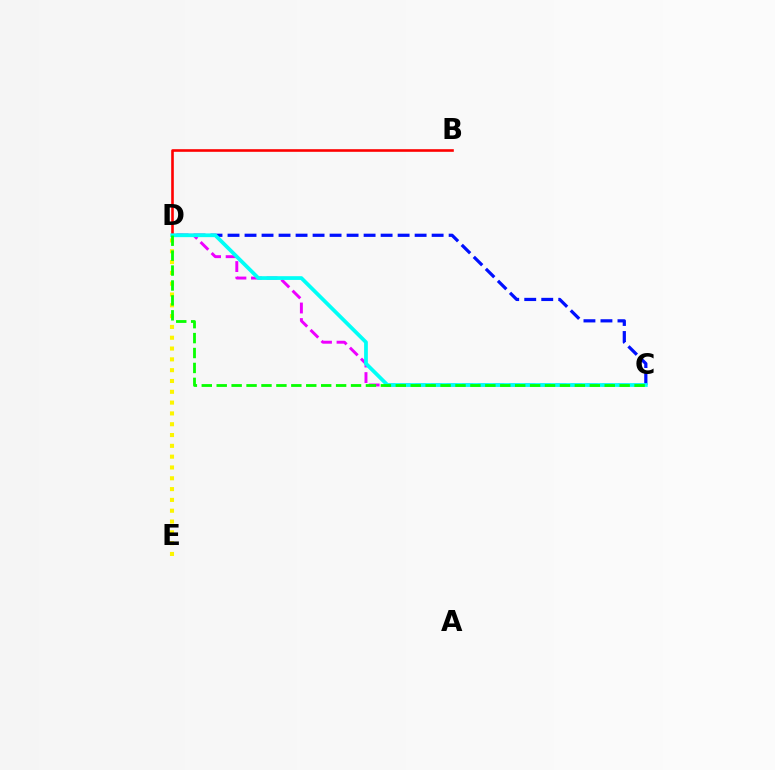{('C', 'D'): [{'color': '#0010ff', 'line_style': 'dashed', 'thickness': 2.31}, {'color': '#ee00ff', 'line_style': 'dashed', 'thickness': 2.12}, {'color': '#00fff6', 'line_style': 'solid', 'thickness': 2.7}, {'color': '#08ff00', 'line_style': 'dashed', 'thickness': 2.03}], ('B', 'D'): [{'color': '#ff0000', 'line_style': 'solid', 'thickness': 1.89}], ('D', 'E'): [{'color': '#fcf500', 'line_style': 'dotted', 'thickness': 2.94}]}